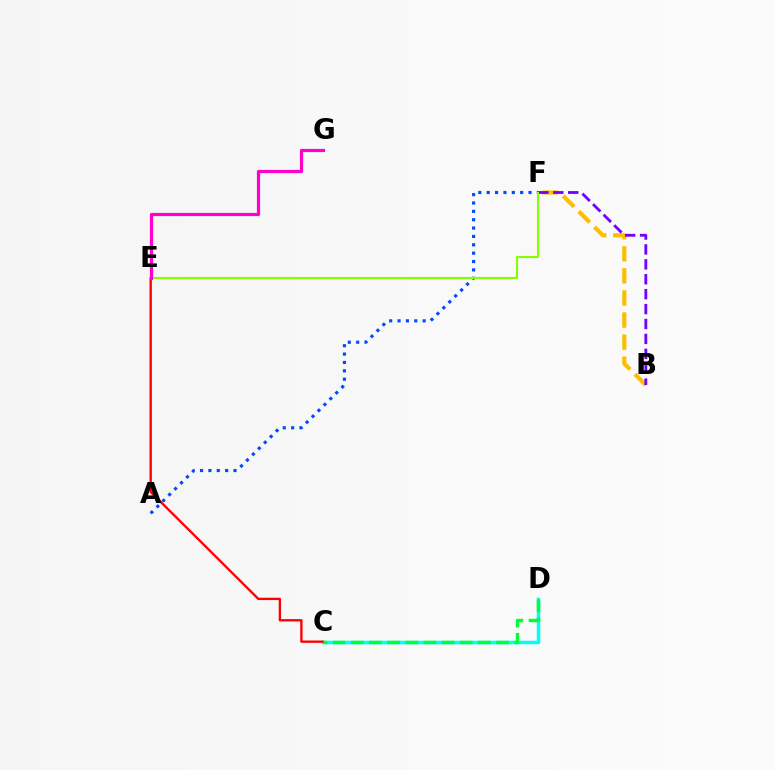{('A', 'F'): [{'color': '#004bff', 'line_style': 'dotted', 'thickness': 2.27}], ('B', 'F'): [{'color': '#ffbd00', 'line_style': 'dashed', 'thickness': 3.0}, {'color': '#7200ff', 'line_style': 'dashed', 'thickness': 2.03}], ('C', 'D'): [{'color': '#00fff6', 'line_style': 'solid', 'thickness': 2.51}, {'color': '#00ff39', 'line_style': 'dashed', 'thickness': 2.47}], ('C', 'E'): [{'color': '#ff0000', 'line_style': 'solid', 'thickness': 1.69}], ('E', 'F'): [{'color': '#84ff00', 'line_style': 'solid', 'thickness': 1.51}], ('E', 'G'): [{'color': '#ff00cf', 'line_style': 'solid', 'thickness': 2.29}]}